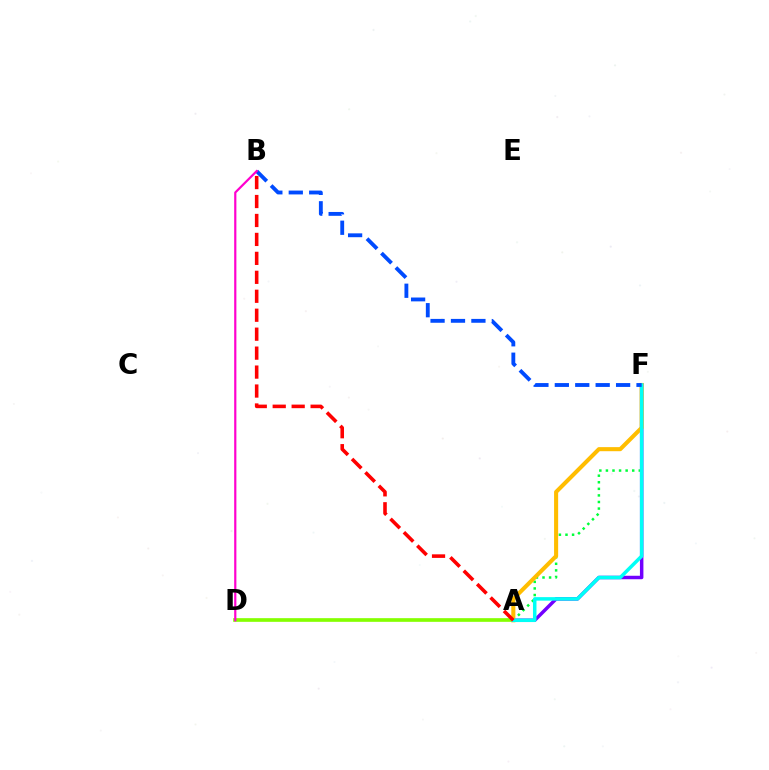{('A', 'F'): [{'color': '#7200ff', 'line_style': 'solid', 'thickness': 2.5}, {'color': '#00ff39', 'line_style': 'dotted', 'thickness': 1.79}, {'color': '#ffbd00', 'line_style': 'solid', 'thickness': 2.93}, {'color': '#00fff6', 'line_style': 'solid', 'thickness': 2.53}], ('A', 'D'): [{'color': '#84ff00', 'line_style': 'solid', 'thickness': 2.65}], ('B', 'F'): [{'color': '#004bff', 'line_style': 'dashed', 'thickness': 2.77}], ('A', 'B'): [{'color': '#ff0000', 'line_style': 'dashed', 'thickness': 2.57}], ('B', 'D'): [{'color': '#ff00cf', 'line_style': 'solid', 'thickness': 1.59}]}